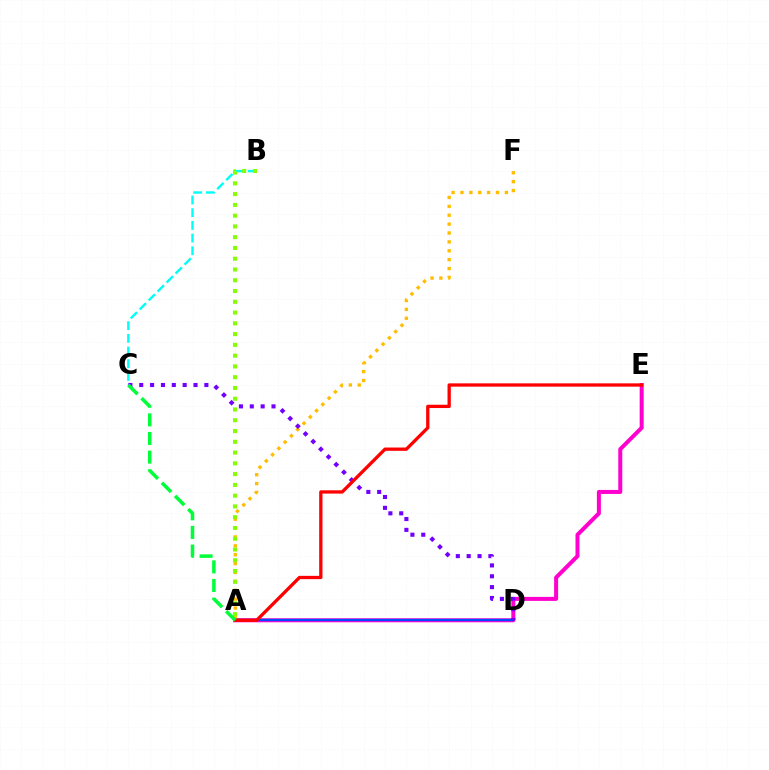{('A', 'E'): [{'color': '#ff00cf', 'line_style': 'solid', 'thickness': 2.88}, {'color': '#ff0000', 'line_style': 'solid', 'thickness': 2.37}], ('A', 'F'): [{'color': '#ffbd00', 'line_style': 'dotted', 'thickness': 2.41}], ('A', 'D'): [{'color': '#004bff', 'line_style': 'solid', 'thickness': 1.7}], ('B', 'C'): [{'color': '#00fff6', 'line_style': 'dashed', 'thickness': 1.72}], ('C', 'D'): [{'color': '#7200ff', 'line_style': 'dotted', 'thickness': 2.95}], ('A', 'B'): [{'color': '#84ff00', 'line_style': 'dotted', 'thickness': 2.93}], ('A', 'C'): [{'color': '#00ff39', 'line_style': 'dashed', 'thickness': 2.53}]}